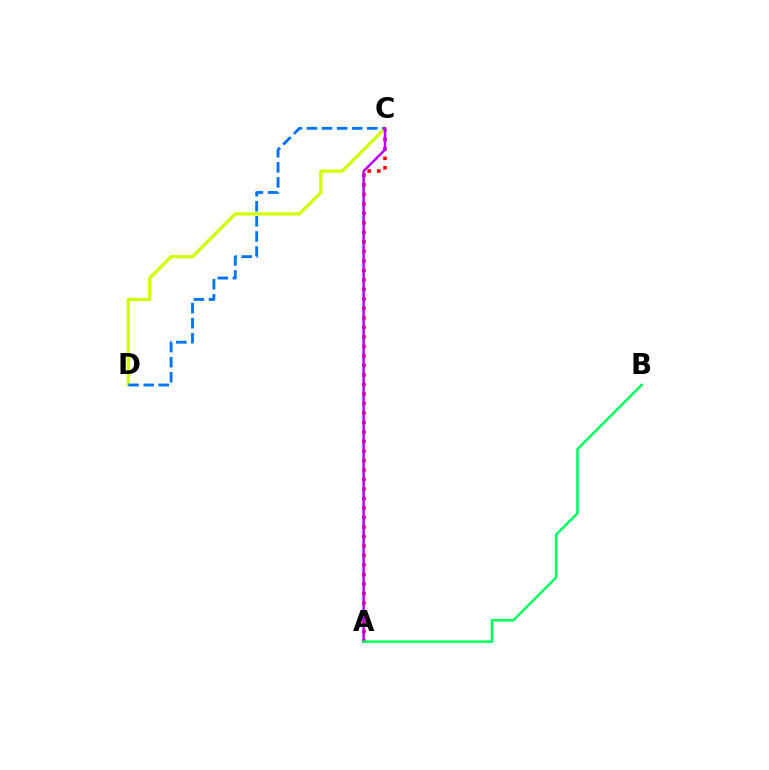{('A', 'C'): [{'color': '#ff0000', 'line_style': 'dotted', 'thickness': 2.58}, {'color': '#b900ff', 'line_style': 'solid', 'thickness': 1.82}], ('C', 'D'): [{'color': '#d1ff00', 'line_style': 'solid', 'thickness': 2.37}, {'color': '#0074ff', 'line_style': 'dashed', 'thickness': 2.05}], ('A', 'B'): [{'color': '#00ff5c', 'line_style': 'solid', 'thickness': 1.84}]}